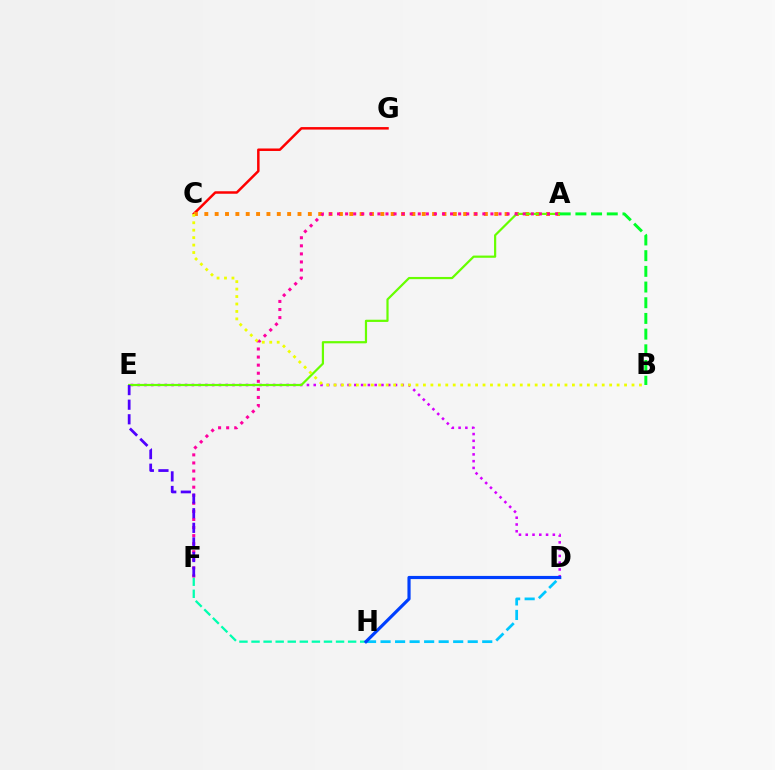{('C', 'G'): [{'color': '#ff0000', 'line_style': 'solid', 'thickness': 1.8}], ('D', 'E'): [{'color': '#d600ff', 'line_style': 'dotted', 'thickness': 1.84}], ('A', 'C'): [{'color': '#ff8800', 'line_style': 'dotted', 'thickness': 2.81}], ('D', 'H'): [{'color': '#00c7ff', 'line_style': 'dashed', 'thickness': 1.97}, {'color': '#003fff', 'line_style': 'solid', 'thickness': 2.28}], ('A', 'E'): [{'color': '#66ff00', 'line_style': 'solid', 'thickness': 1.59}], ('F', 'H'): [{'color': '#00ffaf', 'line_style': 'dashed', 'thickness': 1.64}], ('A', 'F'): [{'color': '#ff00a0', 'line_style': 'dotted', 'thickness': 2.19}], ('B', 'C'): [{'color': '#eeff00', 'line_style': 'dotted', 'thickness': 2.02}], ('A', 'B'): [{'color': '#00ff27', 'line_style': 'dashed', 'thickness': 2.13}], ('E', 'F'): [{'color': '#4f00ff', 'line_style': 'dashed', 'thickness': 1.98}]}